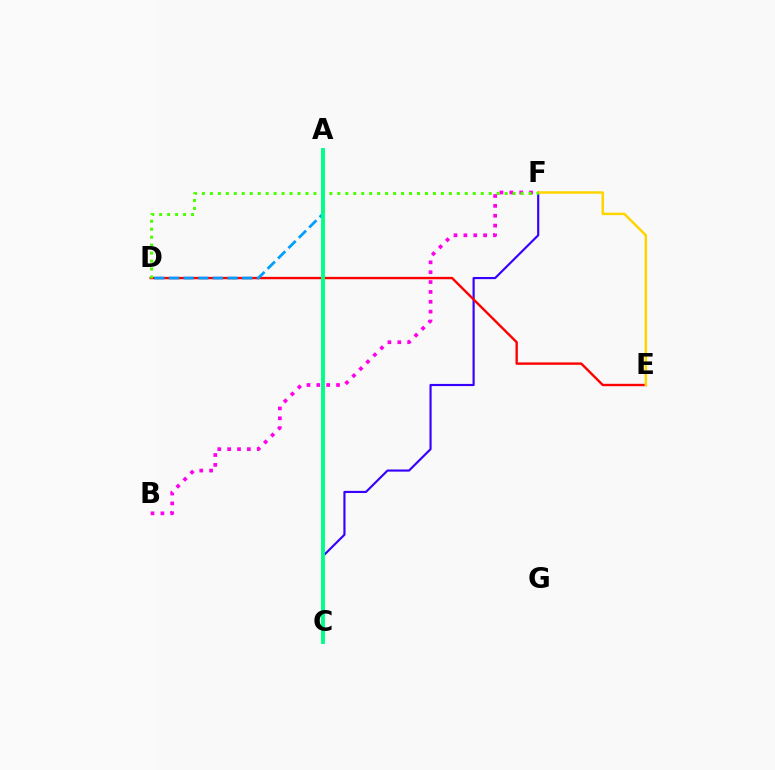{('C', 'F'): [{'color': '#3700ff', 'line_style': 'solid', 'thickness': 1.55}], ('D', 'E'): [{'color': '#ff0000', 'line_style': 'solid', 'thickness': 1.72}], ('A', 'D'): [{'color': '#009eff', 'line_style': 'dashed', 'thickness': 1.99}], ('B', 'F'): [{'color': '#ff00ed', 'line_style': 'dotted', 'thickness': 2.68}], ('E', 'F'): [{'color': '#ffd500', 'line_style': 'solid', 'thickness': 1.79}], ('D', 'F'): [{'color': '#4fff00', 'line_style': 'dotted', 'thickness': 2.16}], ('A', 'C'): [{'color': '#00ff86', 'line_style': 'solid', 'thickness': 2.8}]}